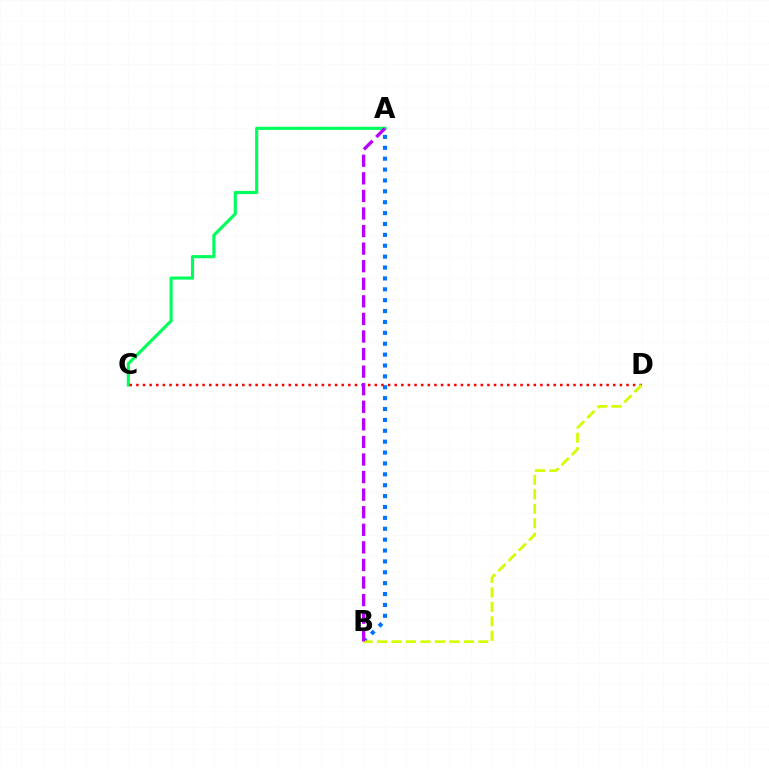{('A', 'C'): [{'color': '#00ff5c', 'line_style': 'solid', 'thickness': 2.27}], ('A', 'B'): [{'color': '#0074ff', 'line_style': 'dotted', 'thickness': 2.96}, {'color': '#b900ff', 'line_style': 'dashed', 'thickness': 2.39}], ('C', 'D'): [{'color': '#ff0000', 'line_style': 'dotted', 'thickness': 1.8}], ('B', 'D'): [{'color': '#d1ff00', 'line_style': 'dashed', 'thickness': 1.97}]}